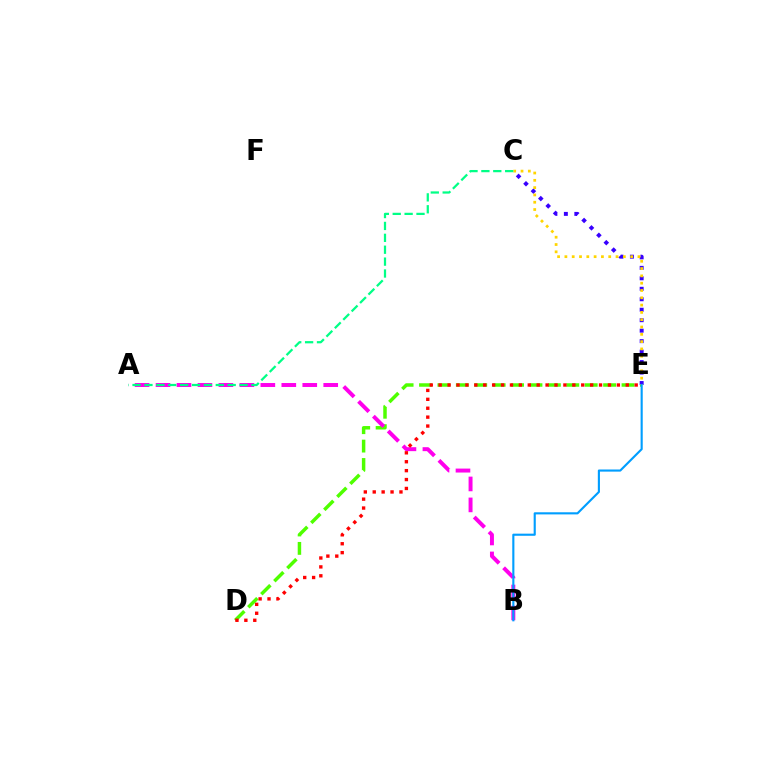{('D', 'E'): [{'color': '#4fff00', 'line_style': 'dashed', 'thickness': 2.5}, {'color': '#ff0000', 'line_style': 'dotted', 'thickness': 2.42}], ('A', 'B'): [{'color': '#ff00ed', 'line_style': 'dashed', 'thickness': 2.85}], ('C', 'E'): [{'color': '#3700ff', 'line_style': 'dotted', 'thickness': 2.84}, {'color': '#ffd500', 'line_style': 'dotted', 'thickness': 1.99}], ('B', 'E'): [{'color': '#009eff', 'line_style': 'solid', 'thickness': 1.53}], ('A', 'C'): [{'color': '#00ff86', 'line_style': 'dashed', 'thickness': 1.62}]}